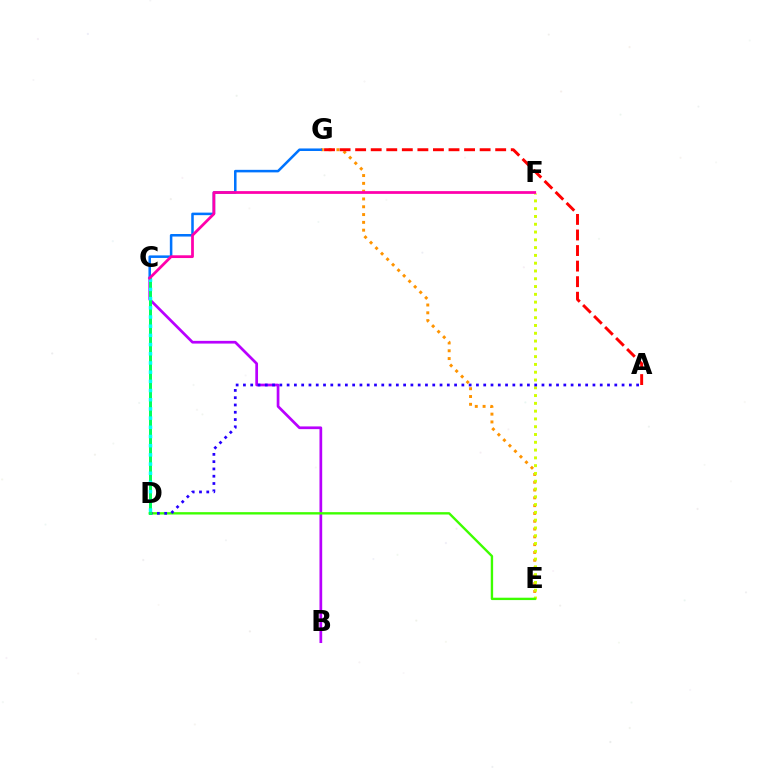{('E', 'G'): [{'color': '#ff9400', 'line_style': 'dotted', 'thickness': 2.12}], ('E', 'F'): [{'color': '#d1ff00', 'line_style': 'dotted', 'thickness': 2.12}], ('B', 'C'): [{'color': '#b900ff', 'line_style': 'solid', 'thickness': 1.95}], ('D', 'E'): [{'color': '#3dff00', 'line_style': 'solid', 'thickness': 1.71}], ('A', 'D'): [{'color': '#2500ff', 'line_style': 'dotted', 'thickness': 1.98}], ('C', 'G'): [{'color': '#0074ff', 'line_style': 'solid', 'thickness': 1.83}], ('C', 'D'): [{'color': '#00ff5c', 'line_style': 'solid', 'thickness': 2.14}, {'color': '#00fff6', 'line_style': 'dotted', 'thickness': 2.5}], ('A', 'G'): [{'color': '#ff0000', 'line_style': 'dashed', 'thickness': 2.11}], ('C', 'F'): [{'color': '#ff00ac', 'line_style': 'solid', 'thickness': 1.98}]}